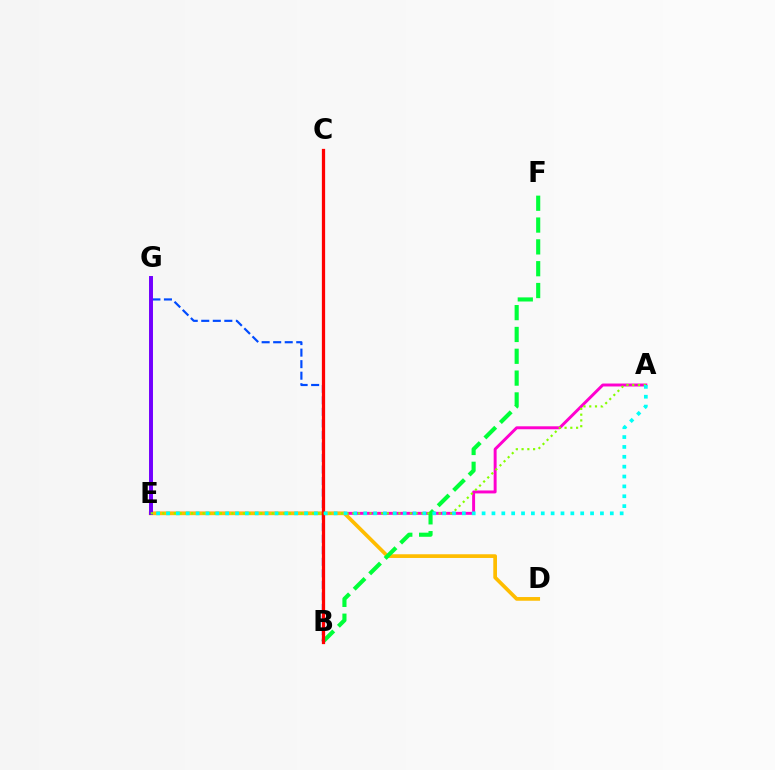{('A', 'E'): [{'color': '#ff00cf', 'line_style': 'solid', 'thickness': 2.12}, {'color': '#84ff00', 'line_style': 'dotted', 'thickness': 1.56}, {'color': '#00fff6', 'line_style': 'dotted', 'thickness': 2.68}], ('D', 'E'): [{'color': '#ffbd00', 'line_style': 'solid', 'thickness': 2.66}], ('B', 'G'): [{'color': '#004bff', 'line_style': 'dashed', 'thickness': 1.57}], ('B', 'F'): [{'color': '#00ff39', 'line_style': 'dashed', 'thickness': 2.96}], ('E', 'G'): [{'color': '#7200ff', 'line_style': 'solid', 'thickness': 2.85}], ('B', 'C'): [{'color': '#ff0000', 'line_style': 'solid', 'thickness': 2.34}]}